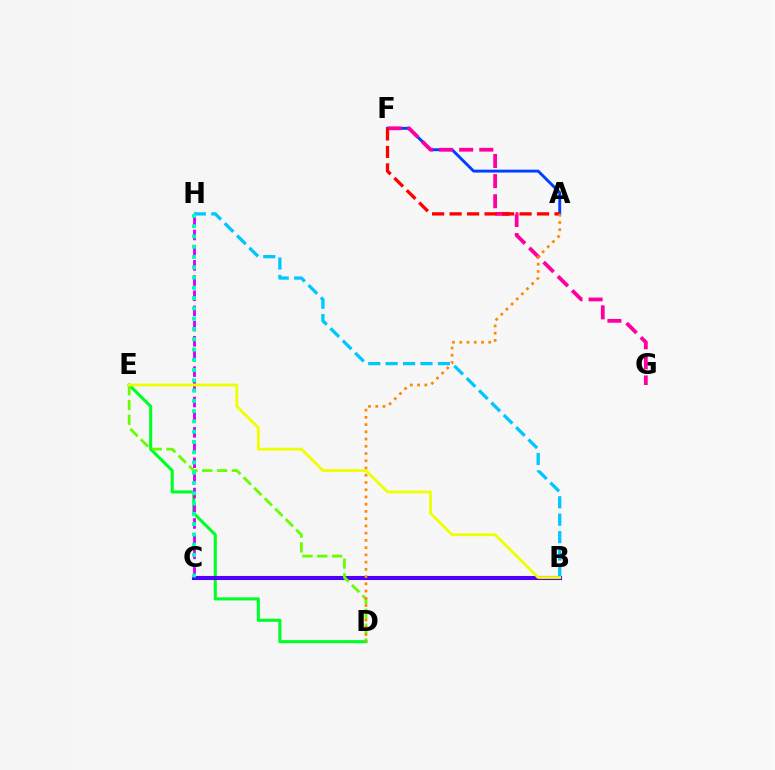{('A', 'F'): [{'color': '#003fff', 'line_style': 'solid', 'thickness': 2.09}, {'color': '#ff0000', 'line_style': 'dashed', 'thickness': 2.38}], ('D', 'E'): [{'color': '#00ff27', 'line_style': 'solid', 'thickness': 2.23}, {'color': '#66ff00', 'line_style': 'dashed', 'thickness': 2.01}], ('C', 'H'): [{'color': '#d600ff', 'line_style': 'dashed', 'thickness': 2.06}, {'color': '#00ffaf', 'line_style': 'dotted', 'thickness': 2.79}], ('B', 'H'): [{'color': '#00c7ff', 'line_style': 'dashed', 'thickness': 2.37}], ('B', 'C'): [{'color': '#4f00ff', 'line_style': 'solid', 'thickness': 2.93}], ('F', 'G'): [{'color': '#ff00a0', 'line_style': 'dashed', 'thickness': 2.73}], ('A', 'D'): [{'color': '#ff8800', 'line_style': 'dotted', 'thickness': 1.97}], ('B', 'E'): [{'color': '#eeff00', 'line_style': 'solid', 'thickness': 2.01}]}